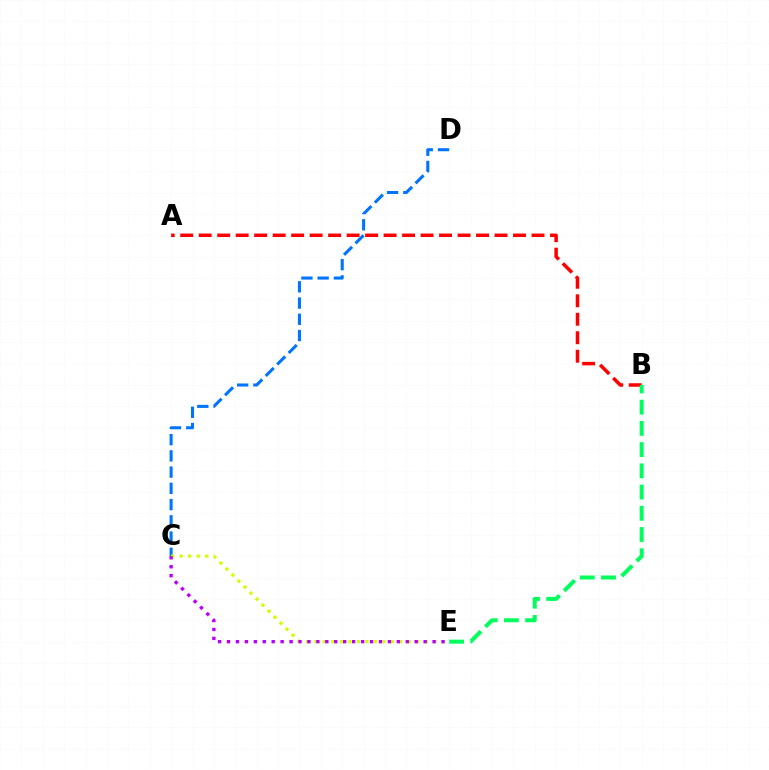{('A', 'B'): [{'color': '#ff0000', 'line_style': 'dashed', 'thickness': 2.51}], ('C', 'D'): [{'color': '#0074ff', 'line_style': 'dashed', 'thickness': 2.21}], ('C', 'E'): [{'color': '#d1ff00', 'line_style': 'dotted', 'thickness': 2.31}, {'color': '#b900ff', 'line_style': 'dotted', 'thickness': 2.43}], ('B', 'E'): [{'color': '#00ff5c', 'line_style': 'dashed', 'thickness': 2.88}]}